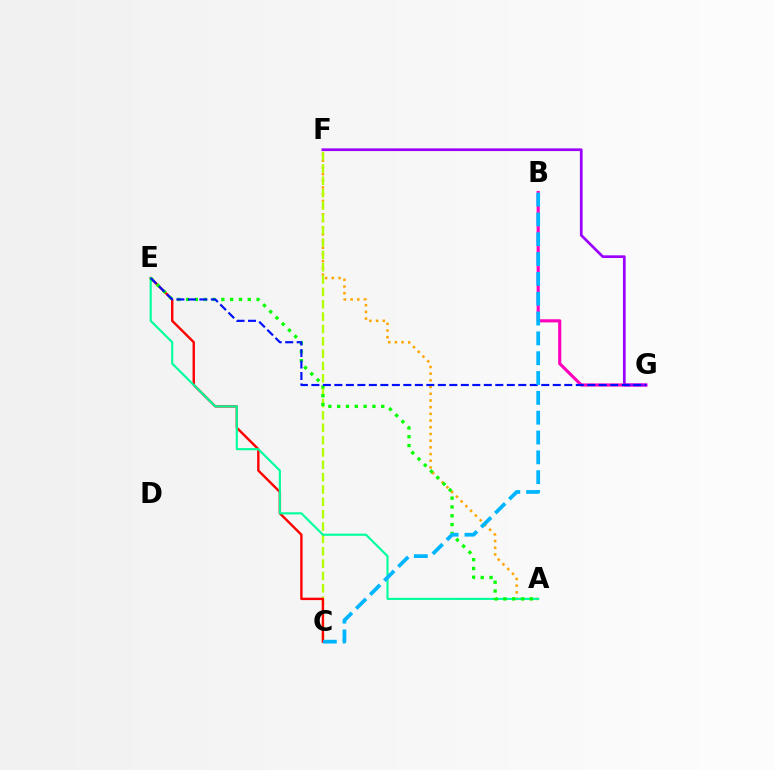{('A', 'F'): [{'color': '#ffa500', 'line_style': 'dotted', 'thickness': 1.82}], ('B', 'G'): [{'color': '#ff00bd', 'line_style': 'solid', 'thickness': 2.25}], ('C', 'F'): [{'color': '#b3ff00', 'line_style': 'dashed', 'thickness': 1.68}], ('C', 'E'): [{'color': '#ff0000', 'line_style': 'solid', 'thickness': 1.72}], ('A', 'E'): [{'color': '#00ff9d', 'line_style': 'solid', 'thickness': 1.54}, {'color': '#08ff00', 'line_style': 'dotted', 'thickness': 2.39}], ('F', 'G'): [{'color': '#9b00ff', 'line_style': 'solid', 'thickness': 1.94}], ('E', 'G'): [{'color': '#0010ff', 'line_style': 'dashed', 'thickness': 1.56}], ('B', 'C'): [{'color': '#00b5ff', 'line_style': 'dashed', 'thickness': 2.69}]}